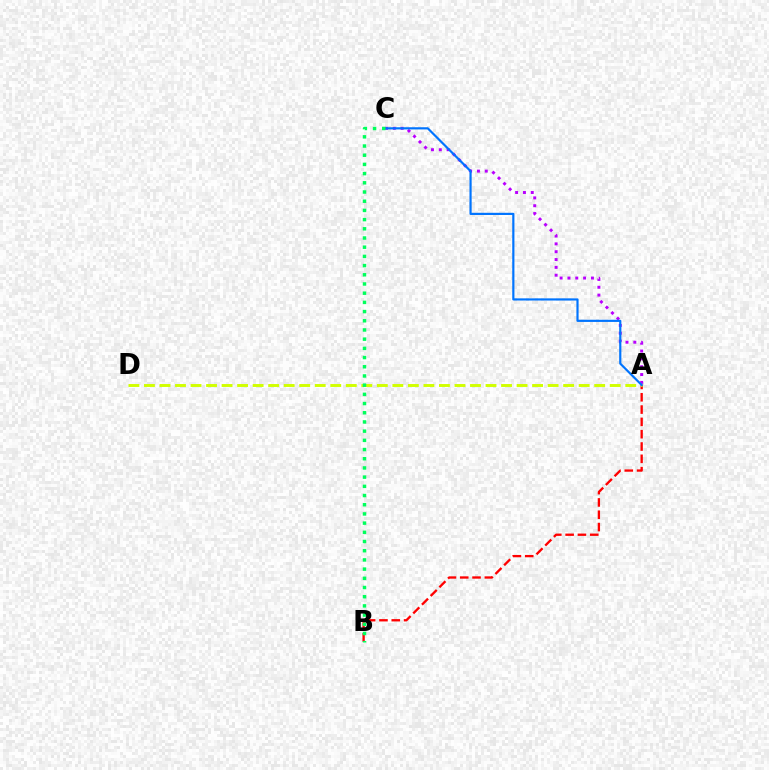{('A', 'C'): [{'color': '#b900ff', 'line_style': 'dotted', 'thickness': 2.13}, {'color': '#0074ff', 'line_style': 'solid', 'thickness': 1.57}], ('A', 'B'): [{'color': '#ff0000', 'line_style': 'dashed', 'thickness': 1.67}], ('A', 'D'): [{'color': '#d1ff00', 'line_style': 'dashed', 'thickness': 2.11}], ('B', 'C'): [{'color': '#00ff5c', 'line_style': 'dotted', 'thickness': 2.5}]}